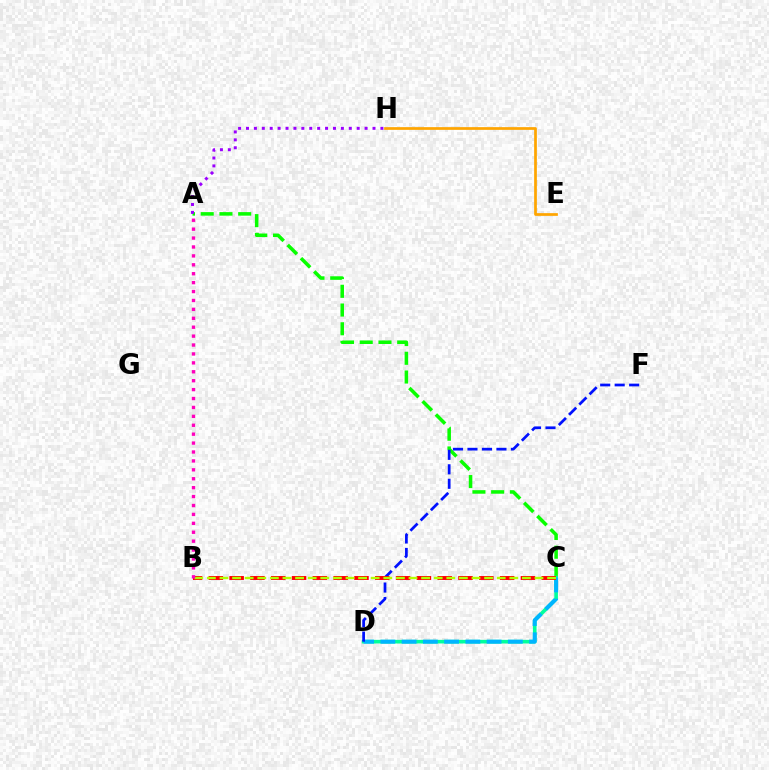{('A', 'C'): [{'color': '#08ff00', 'line_style': 'dashed', 'thickness': 2.55}], ('A', 'H'): [{'color': '#9b00ff', 'line_style': 'dotted', 'thickness': 2.15}], ('C', 'D'): [{'color': '#00ff9d', 'line_style': 'solid', 'thickness': 2.61}, {'color': '#00b5ff', 'line_style': 'dashed', 'thickness': 2.89}], ('D', 'F'): [{'color': '#0010ff', 'line_style': 'dashed', 'thickness': 1.97}], ('B', 'C'): [{'color': '#ff0000', 'line_style': 'dashed', 'thickness': 2.83}, {'color': '#b3ff00', 'line_style': 'dashed', 'thickness': 1.71}], ('A', 'B'): [{'color': '#ff00bd', 'line_style': 'dotted', 'thickness': 2.42}], ('E', 'H'): [{'color': '#ffa500', 'line_style': 'solid', 'thickness': 1.96}]}